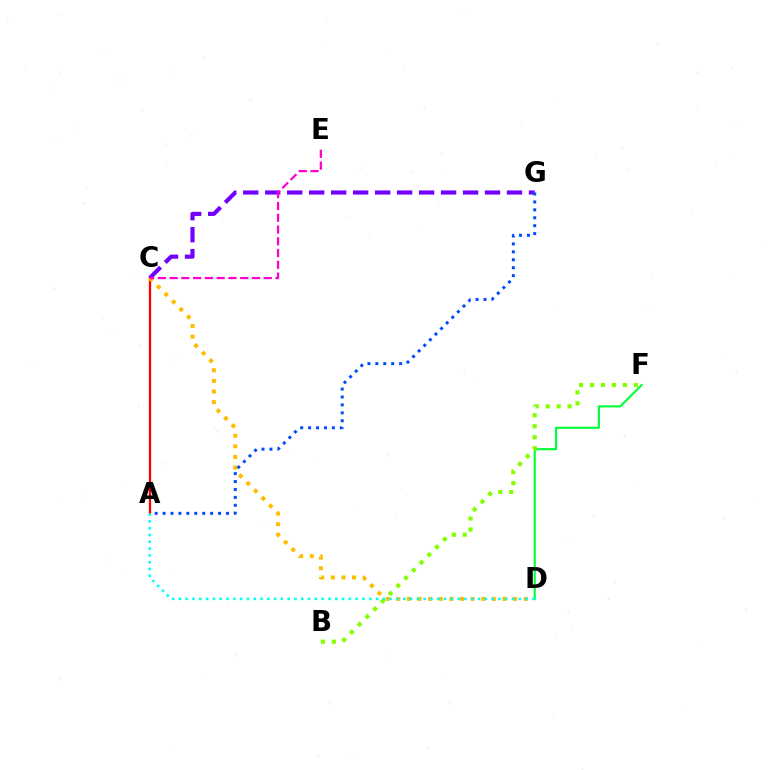{('A', 'C'): [{'color': '#ff0000', 'line_style': 'solid', 'thickness': 1.64}], ('C', 'D'): [{'color': '#ffbd00', 'line_style': 'dotted', 'thickness': 2.88}], ('C', 'G'): [{'color': '#7200ff', 'line_style': 'dashed', 'thickness': 2.99}], ('D', 'F'): [{'color': '#00ff39', 'line_style': 'solid', 'thickness': 1.52}], ('B', 'F'): [{'color': '#84ff00', 'line_style': 'dotted', 'thickness': 2.98}], ('A', 'G'): [{'color': '#004bff', 'line_style': 'dotted', 'thickness': 2.15}], ('A', 'D'): [{'color': '#00fff6', 'line_style': 'dotted', 'thickness': 1.85}], ('C', 'E'): [{'color': '#ff00cf', 'line_style': 'dashed', 'thickness': 1.6}]}